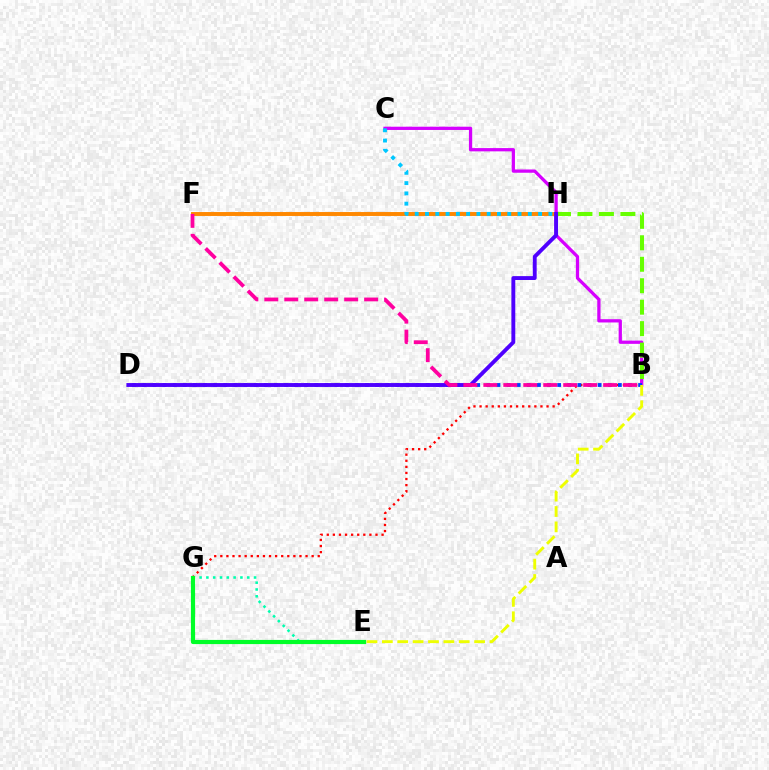{('F', 'H'): [{'color': '#ff8800', 'line_style': 'solid', 'thickness': 2.82}], ('B', 'G'): [{'color': '#ff0000', 'line_style': 'dotted', 'thickness': 1.65}], ('B', 'C'): [{'color': '#d600ff', 'line_style': 'solid', 'thickness': 2.35}], ('B', 'D'): [{'color': '#003fff', 'line_style': 'dotted', 'thickness': 2.75}], ('B', 'H'): [{'color': '#66ff00', 'line_style': 'dashed', 'thickness': 2.92}], ('D', 'H'): [{'color': '#4f00ff', 'line_style': 'solid', 'thickness': 2.8}], ('E', 'G'): [{'color': '#00ffaf', 'line_style': 'dotted', 'thickness': 1.85}, {'color': '#00ff27', 'line_style': 'solid', 'thickness': 3.0}], ('B', 'E'): [{'color': '#eeff00', 'line_style': 'dashed', 'thickness': 2.09}], ('C', 'H'): [{'color': '#00c7ff', 'line_style': 'dotted', 'thickness': 2.79}], ('B', 'F'): [{'color': '#ff00a0', 'line_style': 'dashed', 'thickness': 2.71}]}